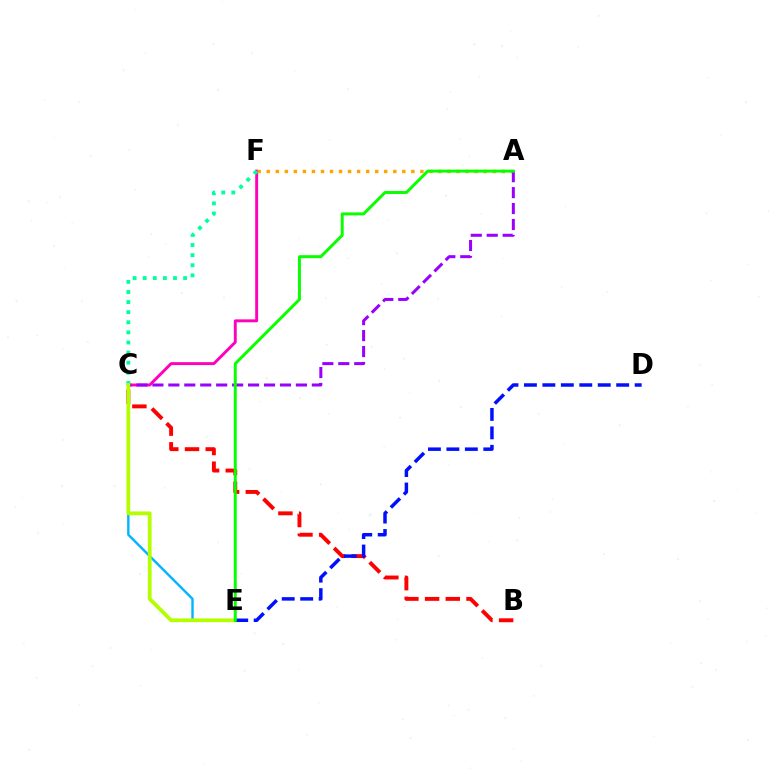{('B', 'C'): [{'color': '#ff0000', 'line_style': 'dashed', 'thickness': 2.81}], ('C', 'F'): [{'color': '#ff00bd', 'line_style': 'solid', 'thickness': 2.1}, {'color': '#00ff9d', 'line_style': 'dotted', 'thickness': 2.74}], ('A', 'F'): [{'color': '#ffa500', 'line_style': 'dotted', 'thickness': 2.46}], ('C', 'E'): [{'color': '#00b5ff', 'line_style': 'solid', 'thickness': 1.72}, {'color': '#b3ff00', 'line_style': 'solid', 'thickness': 2.71}], ('A', 'C'): [{'color': '#9b00ff', 'line_style': 'dashed', 'thickness': 2.17}], ('D', 'E'): [{'color': '#0010ff', 'line_style': 'dashed', 'thickness': 2.51}], ('A', 'E'): [{'color': '#08ff00', 'line_style': 'solid', 'thickness': 2.13}]}